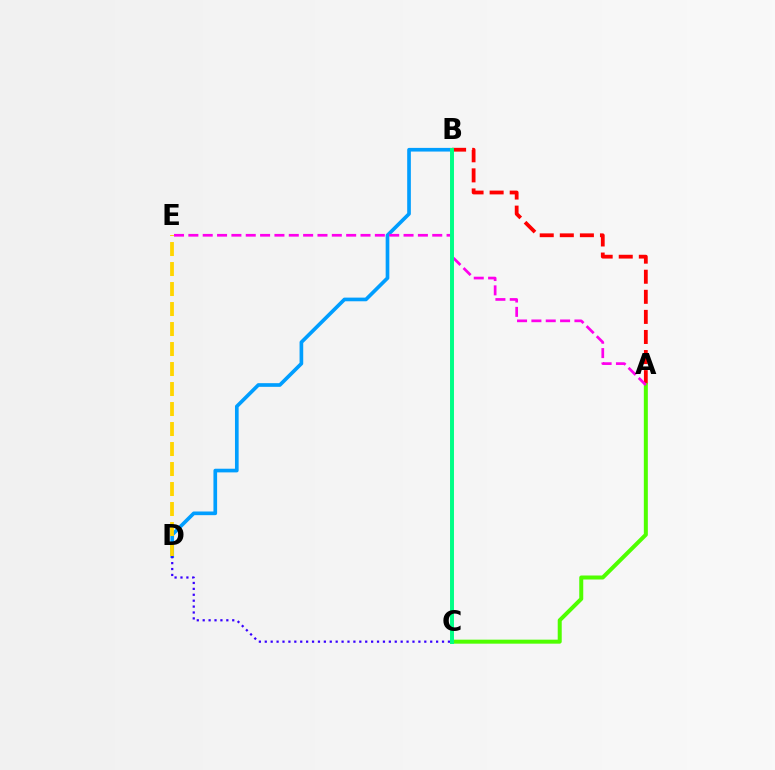{('B', 'D'): [{'color': '#009eff', 'line_style': 'solid', 'thickness': 2.64}], ('C', 'D'): [{'color': '#3700ff', 'line_style': 'dotted', 'thickness': 1.61}], ('A', 'B'): [{'color': '#ff0000', 'line_style': 'dashed', 'thickness': 2.73}], ('A', 'C'): [{'color': '#4fff00', 'line_style': 'solid', 'thickness': 2.88}], ('D', 'E'): [{'color': '#ffd500', 'line_style': 'dashed', 'thickness': 2.72}], ('A', 'E'): [{'color': '#ff00ed', 'line_style': 'dashed', 'thickness': 1.95}], ('B', 'C'): [{'color': '#00ff86', 'line_style': 'solid', 'thickness': 2.84}]}